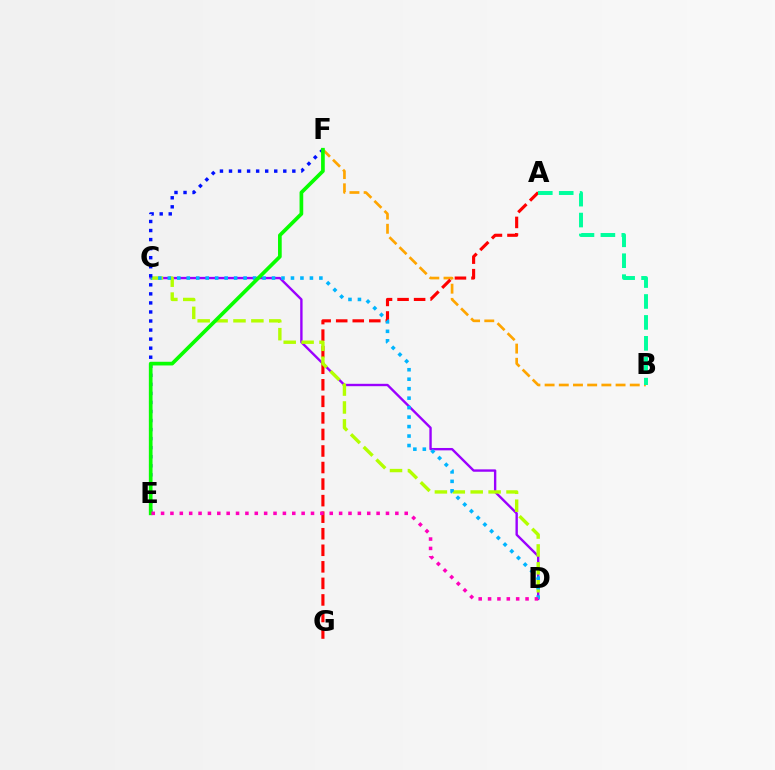{('C', 'D'): [{'color': '#9b00ff', 'line_style': 'solid', 'thickness': 1.71}, {'color': '#b3ff00', 'line_style': 'dashed', 'thickness': 2.43}, {'color': '#00b5ff', 'line_style': 'dotted', 'thickness': 2.57}], ('B', 'F'): [{'color': '#ffa500', 'line_style': 'dashed', 'thickness': 1.93}], ('A', 'G'): [{'color': '#ff0000', 'line_style': 'dashed', 'thickness': 2.25}], ('A', 'B'): [{'color': '#00ff9d', 'line_style': 'dashed', 'thickness': 2.84}], ('E', 'F'): [{'color': '#0010ff', 'line_style': 'dotted', 'thickness': 2.46}, {'color': '#08ff00', 'line_style': 'solid', 'thickness': 2.66}], ('D', 'E'): [{'color': '#ff00bd', 'line_style': 'dotted', 'thickness': 2.55}]}